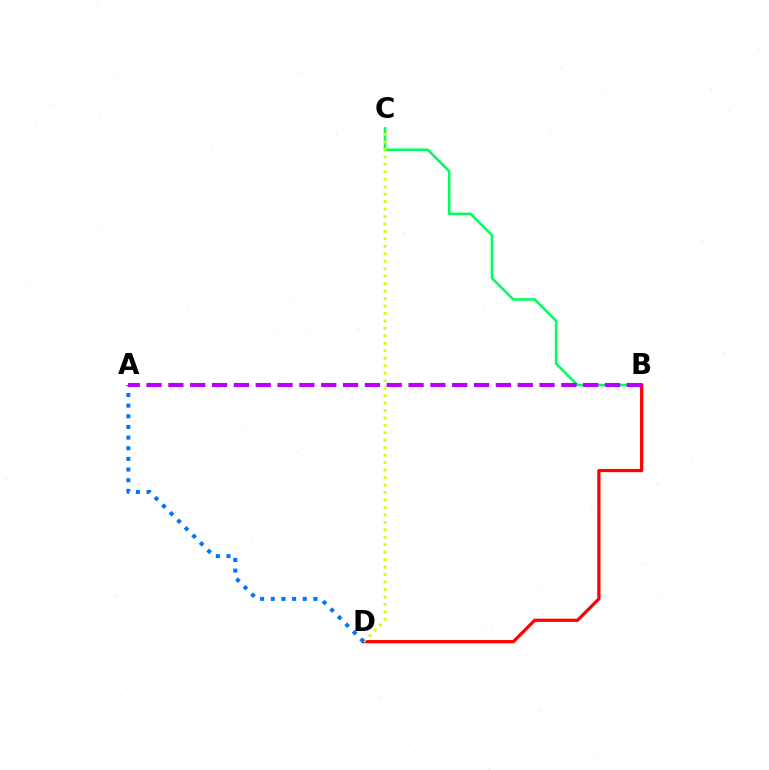{('B', 'C'): [{'color': '#00ff5c', 'line_style': 'solid', 'thickness': 1.84}], ('B', 'D'): [{'color': '#ff0000', 'line_style': 'solid', 'thickness': 2.31}], ('C', 'D'): [{'color': '#d1ff00', 'line_style': 'dotted', 'thickness': 2.03}], ('A', 'D'): [{'color': '#0074ff', 'line_style': 'dotted', 'thickness': 2.89}], ('A', 'B'): [{'color': '#b900ff', 'line_style': 'dashed', 'thickness': 2.97}]}